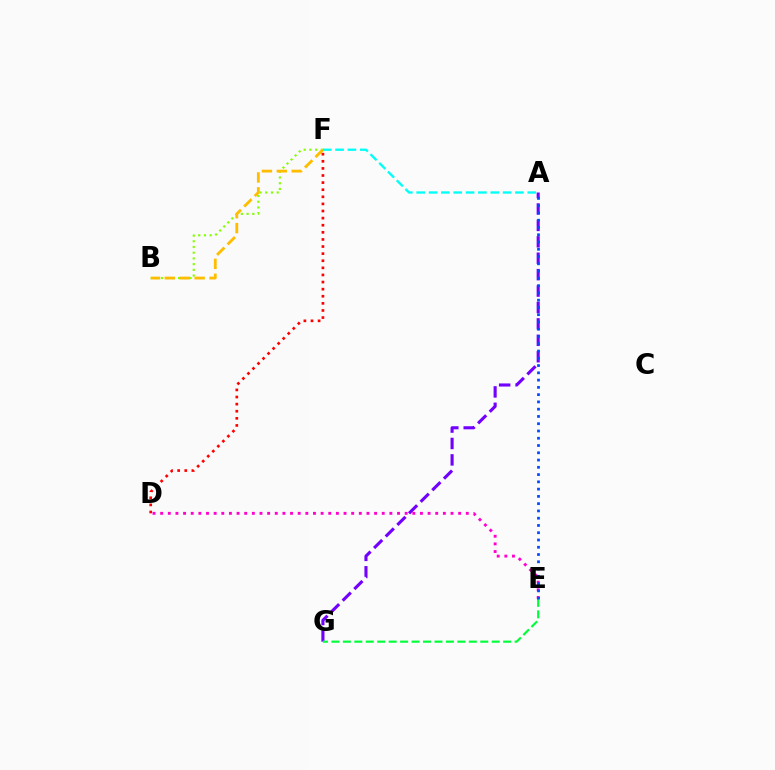{('B', 'F'): [{'color': '#84ff00', 'line_style': 'dotted', 'thickness': 1.55}, {'color': '#ffbd00', 'line_style': 'dashed', 'thickness': 2.03}], ('A', 'G'): [{'color': '#7200ff', 'line_style': 'dashed', 'thickness': 2.23}], ('D', 'E'): [{'color': '#ff00cf', 'line_style': 'dotted', 'thickness': 2.08}], ('D', 'F'): [{'color': '#ff0000', 'line_style': 'dotted', 'thickness': 1.93}], ('E', 'G'): [{'color': '#00ff39', 'line_style': 'dashed', 'thickness': 1.56}], ('A', 'E'): [{'color': '#004bff', 'line_style': 'dotted', 'thickness': 1.97}], ('A', 'F'): [{'color': '#00fff6', 'line_style': 'dashed', 'thickness': 1.68}]}